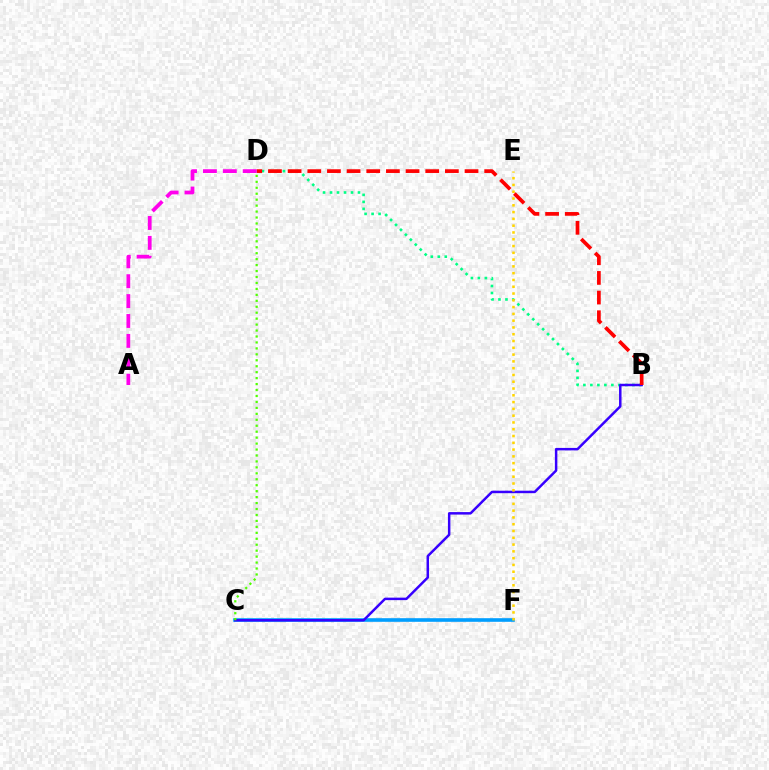{('B', 'D'): [{'color': '#00ff86', 'line_style': 'dotted', 'thickness': 1.9}, {'color': '#ff0000', 'line_style': 'dashed', 'thickness': 2.67}], ('C', 'F'): [{'color': '#009eff', 'line_style': 'solid', 'thickness': 2.61}], ('B', 'C'): [{'color': '#3700ff', 'line_style': 'solid', 'thickness': 1.79}], ('A', 'D'): [{'color': '#ff00ed', 'line_style': 'dashed', 'thickness': 2.7}], ('E', 'F'): [{'color': '#ffd500', 'line_style': 'dotted', 'thickness': 1.84}], ('C', 'D'): [{'color': '#4fff00', 'line_style': 'dotted', 'thickness': 1.62}]}